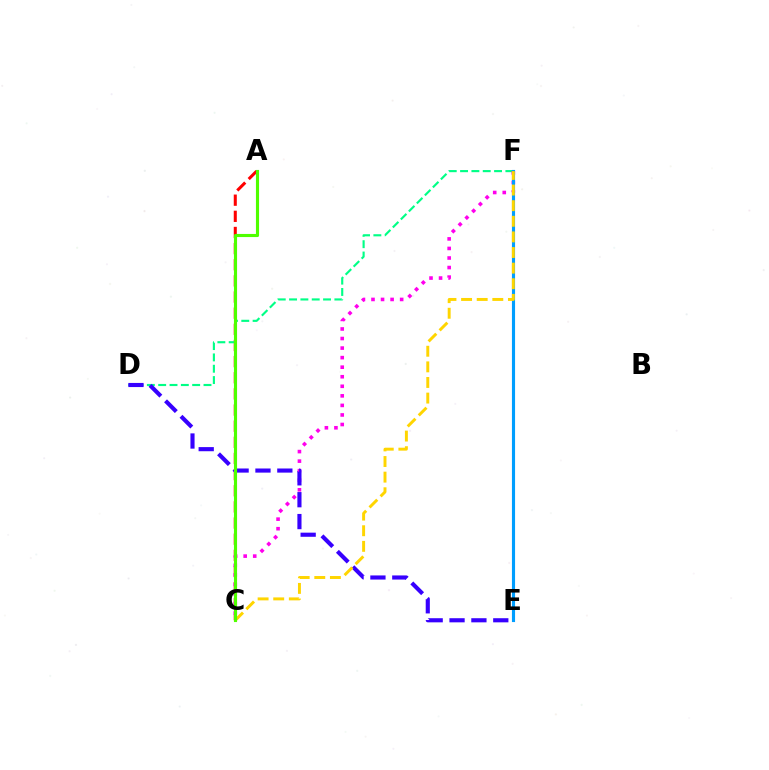{('A', 'C'): [{'color': '#ff0000', 'line_style': 'dashed', 'thickness': 2.19}, {'color': '#4fff00', 'line_style': 'solid', 'thickness': 2.25}], ('D', 'F'): [{'color': '#00ff86', 'line_style': 'dashed', 'thickness': 1.54}], ('C', 'F'): [{'color': '#ff00ed', 'line_style': 'dotted', 'thickness': 2.6}, {'color': '#ffd500', 'line_style': 'dashed', 'thickness': 2.12}], ('E', 'F'): [{'color': '#009eff', 'line_style': 'solid', 'thickness': 2.25}], ('D', 'E'): [{'color': '#3700ff', 'line_style': 'dashed', 'thickness': 2.97}]}